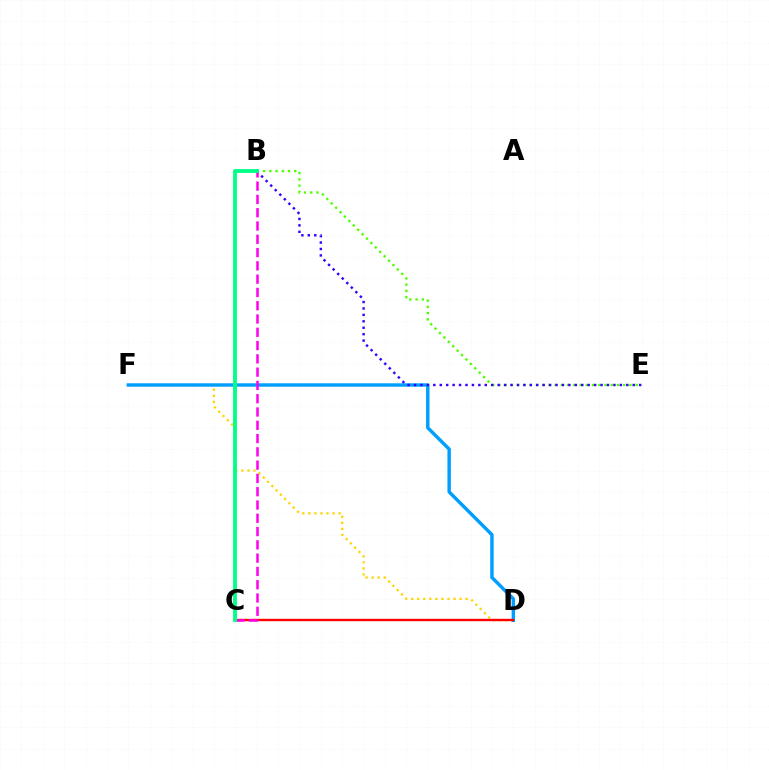{('D', 'F'): [{'color': '#ffd500', 'line_style': 'dotted', 'thickness': 1.64}, {'color': '#009eff', 'line_style': 'solid', 'thickness': 2.46}], ('C', 'D'): [{'color': '#ff0000', 'line_style': 'solid', 'thickness': 1.7}], ('B', 'E'): [{'color': '#4fff00', 'line_style': 'dotted', 'thickness': 1.69}, {'color': '#3700ff', 'line_style': 'dotted', 'thickness': 1.75}], ('B', 'C'): [{'color': '#ff00ed', 'line_style': 'dashed', 'thickness': 1.8}, {'color': '#00ff86', 'line_style': 'solid', 'thickness': 2.76}]}